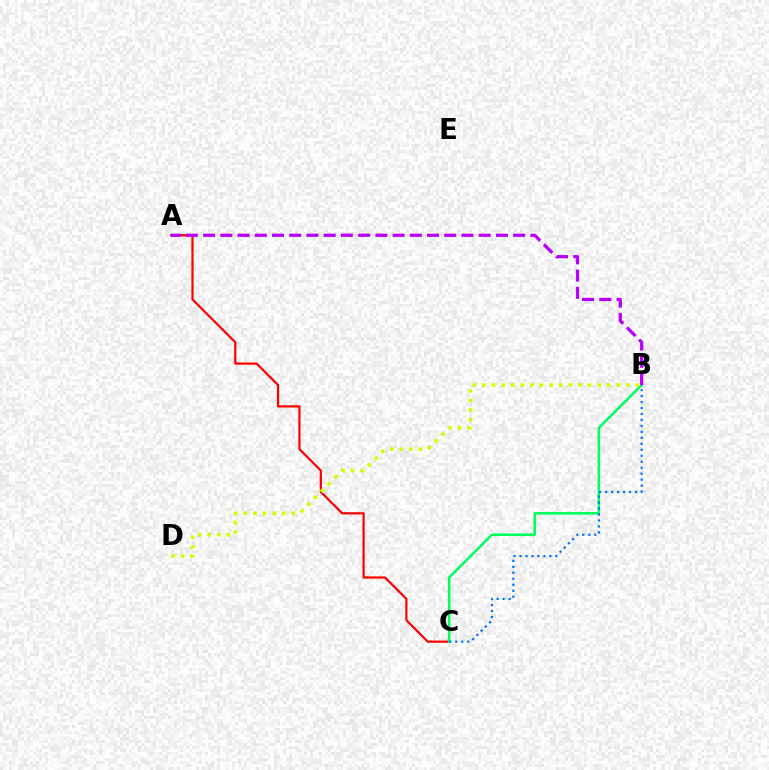{('A', 'C'): [{'color': '#ff0000', 'line_style': 'solid', 'thickness': 1.59}], ('B', 'C'): [{'color': '#00ff5c', 'line_style': 'solid', 'thickness': 1.81}, {'color': '#0074ff', 'line_style': 'dotted', 'thickness': 1.62}], ('B', 'D'): [{'color': '#d1ff00', 'line_style': 'dotted', 'thickness': 2.61}], ('A', 'B'): [{'color': '#b900ff', 'line_style': 'dashed', 'thickness': 2.34}]}